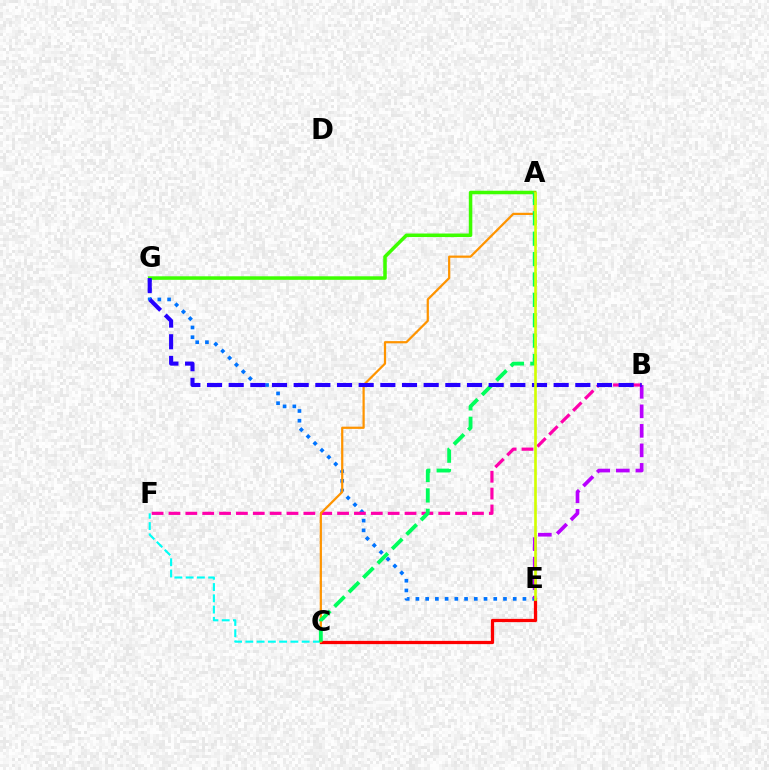{('C', 'E'): [{'color': '#ff0000', 'line_style': 'solid', 'thickness': 2.34}], ('E', 'G'): [{'color': '#0074ff', 'line_style': 'dotted', 'thickness': 2.64}], ('C', 'F'): [{'color': '#00fff6', 'line_style': 'dashed', 'thickness': 1.53}], ('A', 'G'): [{'color': '#3dff00', 'line_style': 'solid', 'thickness': 2.54}], ('B', 'F'): [{'color': '#ff00ac', 'line_style': 'dashed', 'thickness': 2.29}], ('B', 'E'): [{'color': '#b900ff', 'line_style': 'dashed', 'thickness': 2.65}], ('A', 'C'): [{'color': '#ff9400', 'line_style': 'solid', 'thickness': 1.6}, {'color': '#00ff5c', 'line_style': 'dashed', 'thickness': 2.77}], ('B', 'G'): [{'color': '#2500ff', 'line_style': 'dashed', 'thickness': 2.94}], ('A', 'E'): [{'color': '#d1ff00', 'line_style': 'solid', 'thickness': 1.9}]}